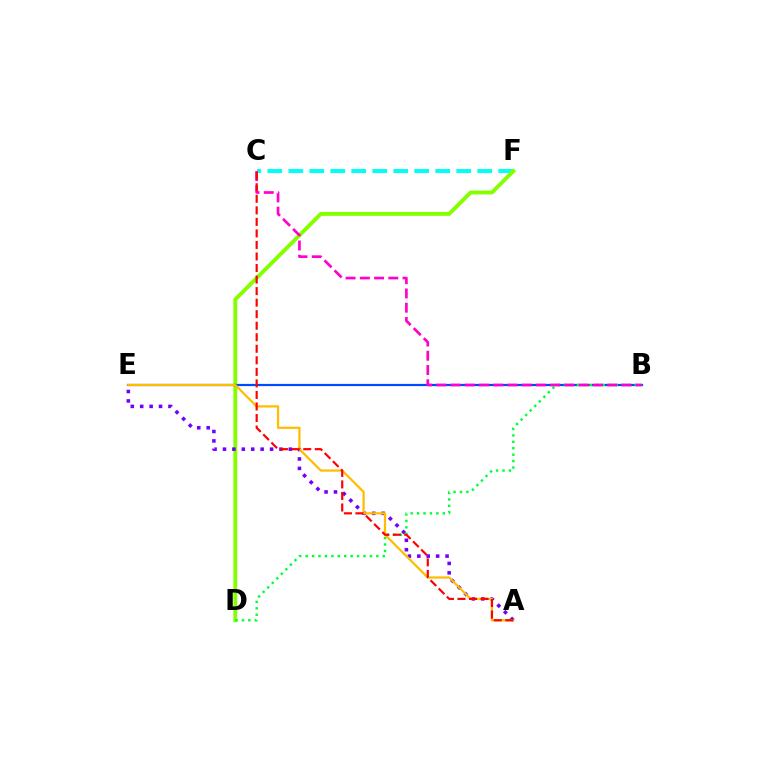{('C', 'F'): [{'color': '#00fff6', 'line_style': 'dashed', 'thickness': 2.85}], ('D', 'F'): [{'color': '#84ff00', 'line_style': 'solid', 'thickness': 2.81}], ('A', 'E'): [{'color': '#7200ff', 'line_style': 'dotted', 'thickness': 2.56}, {'color': '#ffbd00', 'line_style': 'solid', 'thickness': 1.61}], ('B', 'E'): [{'color': '#004bff', 'line_style': 'solid', 'thickness': 1.59}], ('B', 'D'): [{'color': '#00ff39', 'line_style': 'dotted', 'thickness': 1.75}], ('B', 'C'): [{'color': '#ff00cf', 'line_style': 'dashed', 'thickness': 1.93}], ('A', 'C'): [{'color': '#ff0000', 'line_style': 'dashed', 'thickness': 1.57}]}